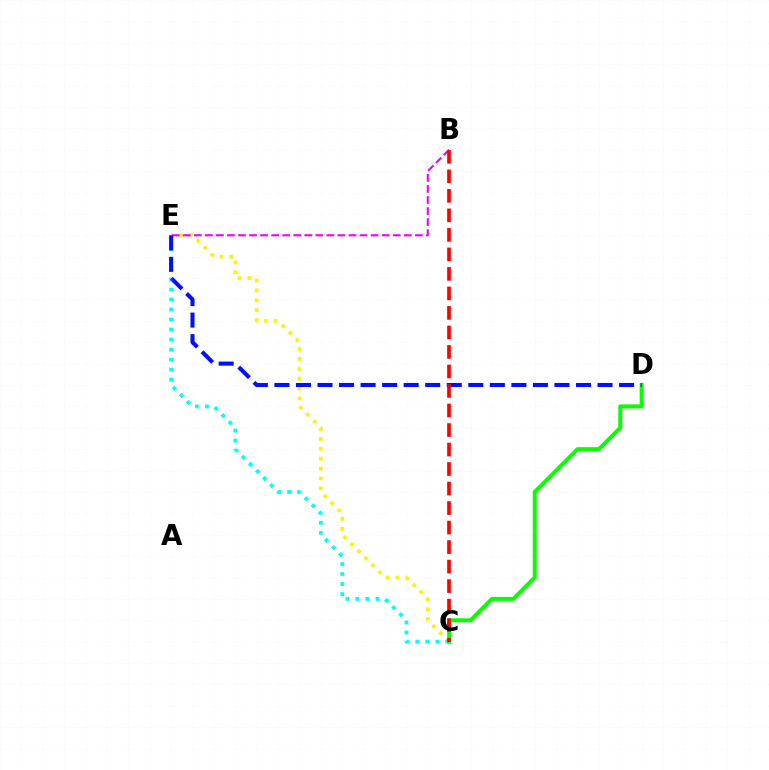{('C', 'E'): [{'color': '#fcf500', 'line_style': 'dotted', 'thickness': 2.68}, {'color': '#00fff6', 'line_style': 'dotted', 'thickness': 2.72}], ('C', 'D'): [{'color': '#08ff00', 'line_style': 'solid', 'thickness': 2.88}], ('B', 'E'): [{'color': '#ee00ff', 'line_style': 'dashed', 'thickness': 1.5}], ('D', 'E'): [{'color': '#0010ff', 'line_style': 'dashed', 'thickness': 2.93}], ('B', 'C'): [{'color': '#ff0000', 'line_style': 'dashed', 'thickness': 2.65}]}